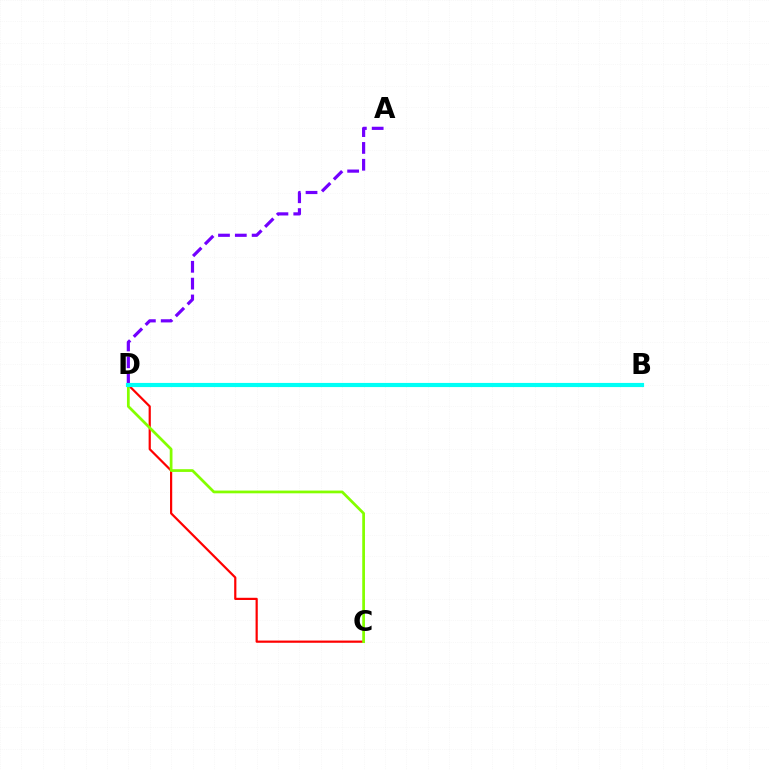{('A', 'D'): [{'color': '#7200ff', 'line_style': 'dashed', 'thickness': 2.29}], ('C', 'D'): [{'color': '#ff0000', 'line_style': 'solid', 'thickness': 1.59}, {'color': '#84ff00', 'line_style': 'solid', 'thickness': 1.97}], ('B', 'D'): [{'color': '#00fff6', 'line_style': 'solid', 'thickness': 2.98}]}